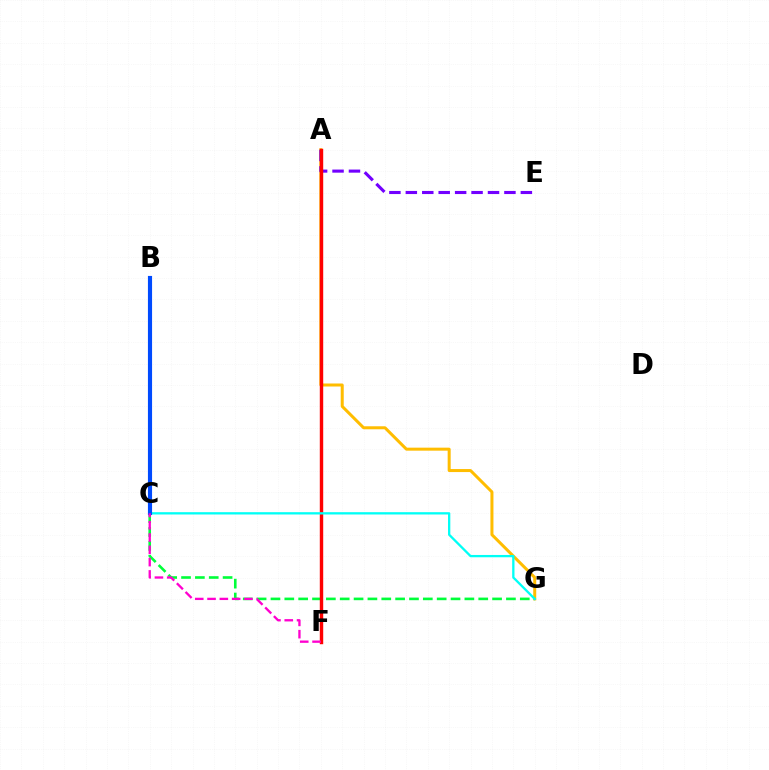{('A', 'G'): [{'color': '#ffbd00', 'line_style': 'solid', 'thickness': 2.17}], ('C', 'G'): [{'color': '#00ff39', 'line_style': 'dashed', 'thickness': 1.88}, {'color': '#00fff6', 'line_style': 'solid', 'thickness': 1.66}], ('A', 'E'): [{'color': '#7200ff', 'line_style': 'dashed', 'thickness': 2.23}], ('A', 'F'): [{'color': '#ff0000', 'line_style': 'solid', 'thickness': 2.46}], ('B', 'C'): [{'color': '#84ff00', 'line_style': 'solid', 'thickness': 2.8}, {'color': '#004bff', 'line_style': 'solid', 'thickness': 2.98}], ('C', 'F'): [{'color': '#ff00cf', 'line_style': 'dashed', 'thickness': 1.67}]}